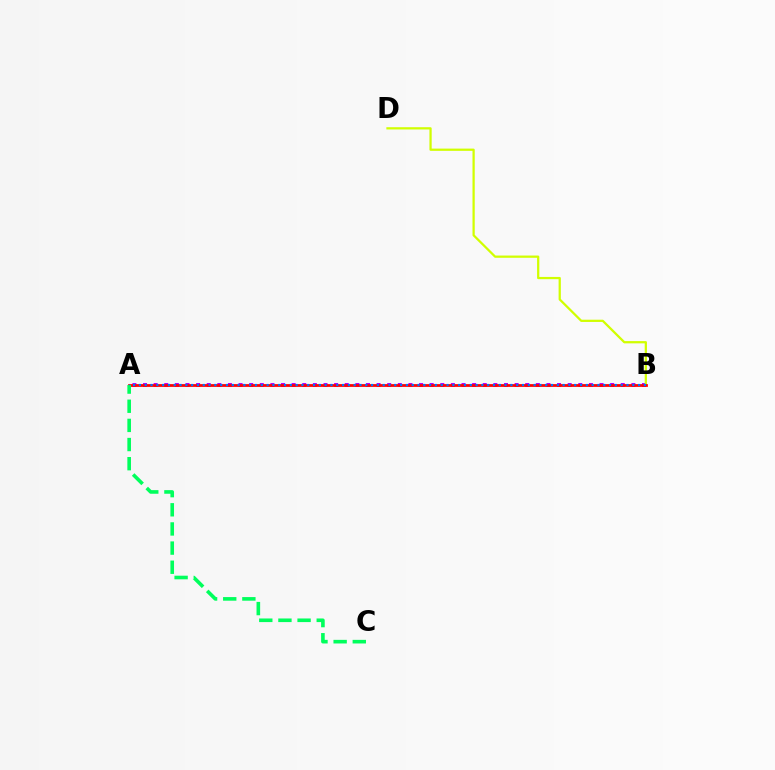{('A', 'B'): [{'color': '#b900ff', 'line_style': 'dotted', 'thickness': 2.88}, {'color': '#ff0000', 'line_style': 'solid', 'thickness': 1.99}, {'color': '#0074ff', 'line_style': 'dotted', 'thickness': 1.58}], ('B', 'D'): [{'color': '#d1ff00', 'line_style': 'solid', 'thickness': 1.62}], ('A', 'C'): [{'color': '#00ff5c', 'line_style': 'dashed', 'thickness': 2.6}]}